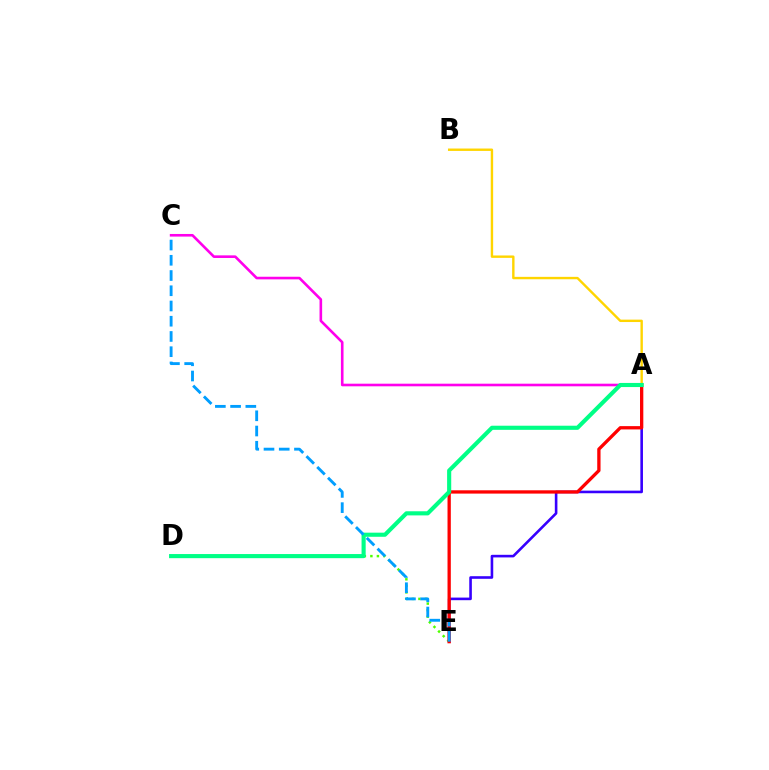{('A', 'B'): [{'color': '#ffd500', 'line_style': 'solid', 'thickness': 1.73}], ('A', 'E'): [{'color': '#3700ff', 'line_style': 'solid', 'thickness': 1.87}, {'color': '#ff0000', 'line_style': 'solid', 'thickness': 2.38}], ('D', 'E'): [{'color': '#4fff00', 'line_style': 'dotted', 'thickness': 1.77}], ('A', 'C'): [{'color': '#ff00ed', 'line_style': 'solid', 'thickness': 1.88}], ('A', 'D'): [{'color': '#00ff86', 'line_style': 'solid', 'thickness': 2.97}], ('C', 'E'): [{'color': '#009eff', 'line_style': 'dashed', 'thickness': 2.07}]}